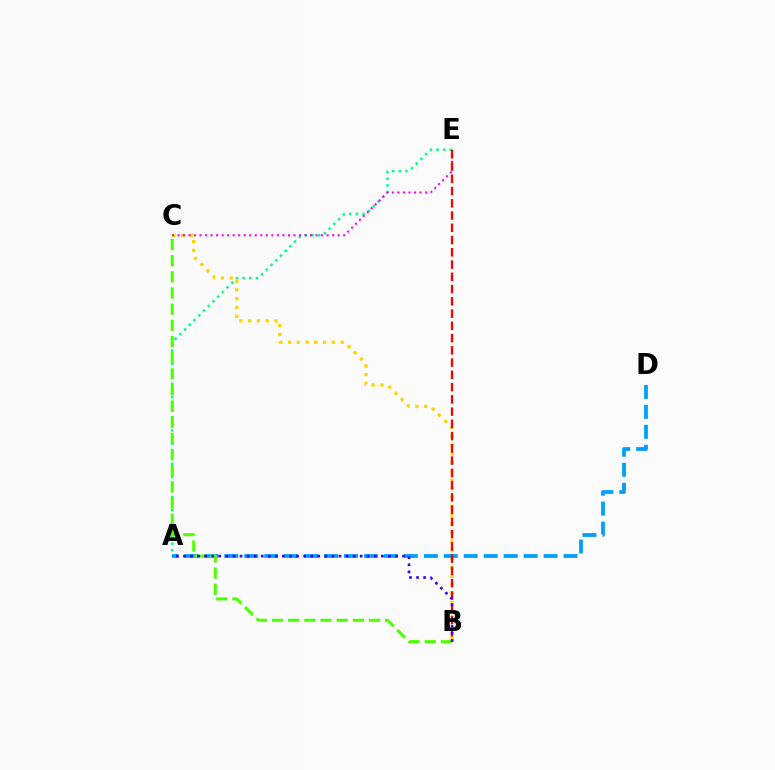{('A', 'E'): [{'color': '#00ff86', 'line_style': 'dotted', 'thickness': 1.81}], ('B', 'C'): [{'color': '#ffd500', 'line_style': 'dotted', 'thickness': 2.38}, {'color': '#4fff00', 'line_style': 'dashed', 'thickness': 2.19}], ('C', 'E'): [{'color': '#ff00ed', 'line_style': 'dotted', 'thickness': 1.5}], ('A', 'D'): [{'color': '#009eff', 'line_style': 'dashed', 'thickness': 2.71}], ('B', 'E'): [{'color': '#ff0000', 'line_style': 'dashed', 'thickness': 1.66}], ('A', 'B'): [{'color': '#3700ff', 'line_style': 'dotted', 'thickness': 1.92}]}